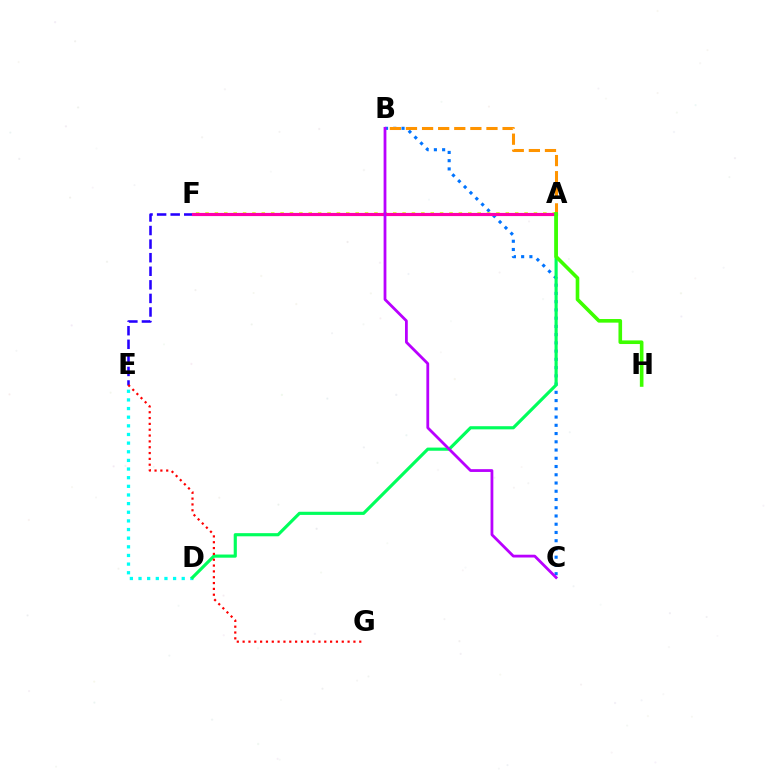{('D', 'E'): [{'color': '#00fff6', 'line_style': 'dotted', 'thickness': 2.35}], ('B', 'C'): [{'color': '#0074ff', 'line_style': 'dotted', 'thickness': 2.24}, {'color': '#b900ff', 'line_style': 'solid', 'thickness': 2.01}], ('E', 'F'): [{'color': '#2500ff', 'line_style': 'dashed', 'thickness': 1.84}], ('A', 'F'): [{'color': '#d1ff00', 'line_style': 'dotted', 'thickness': 2.55}, {'color': '#ff00ac', 'line_style': 'solid', 'thickness': 2.27}], ('A', 'D'): [{'color': '#00ff5c', 'line_style': 'solid', 'thickness': 2.27}], ('E', 'G'): [{'color': '#ff0000', 'line_style': 'dotted', 'thickness': 1.58}], ('A', 'B'): [{'color': '#ff9400', 'line_style': 'dashed', 'thickness': 2.19}], ('A', 'H'): [{'color': '#3dff00', 'line_style': 'solid', 'thickness': 2.6}]}